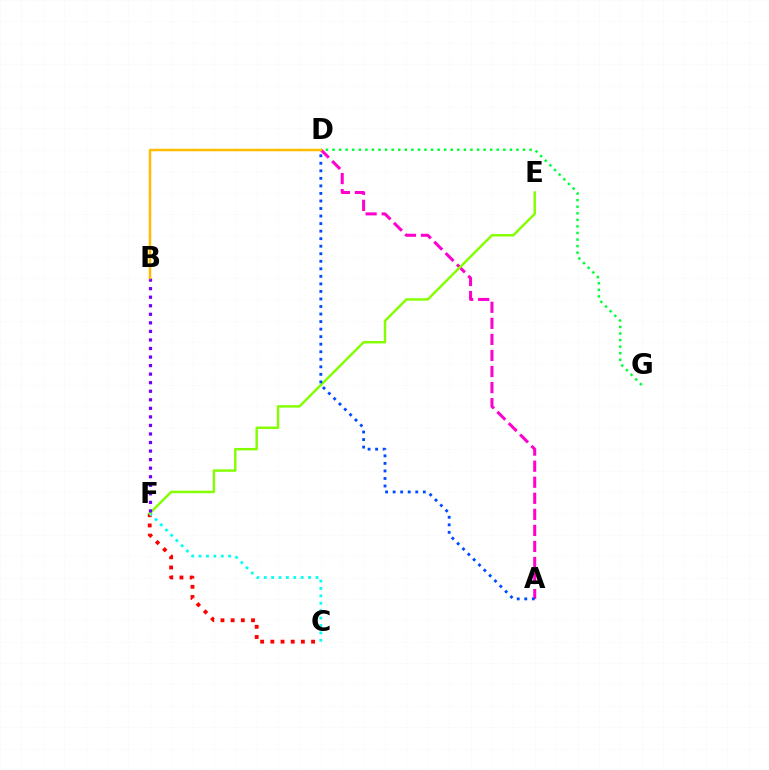{('A', 'D'): [{'color': '#ff00cf', 'line_style': 'dashed', 'thickness': 2.18}, {'color': '#004bff', 'line_style': 'dotted', 'thickness': 2.05}], ('D', 'G'): [{'color': '#00ff39', 'line_style': 'dotted', 'thickness': 1.78}], ('C', 'F'): [{'color': '#ff0000', 'line_style': 'dotted', 'thickness': 2.77}, {'color': '#00fff6', 'line_style': 'dotted', 'thickness': 2.01}], ('E', 'F'): [{'color': '#84ff00', 'line_style': 'solid', 'thickness': 1.76}], ('B', 'F'): [{'color': '#7200ff', 'line_style': 'dotted', 'thickness': 2.32}], ('B', 'D'): [{'color': '#ffbd00', 'line_style': 'solid', 'thickness': 1.79}]}